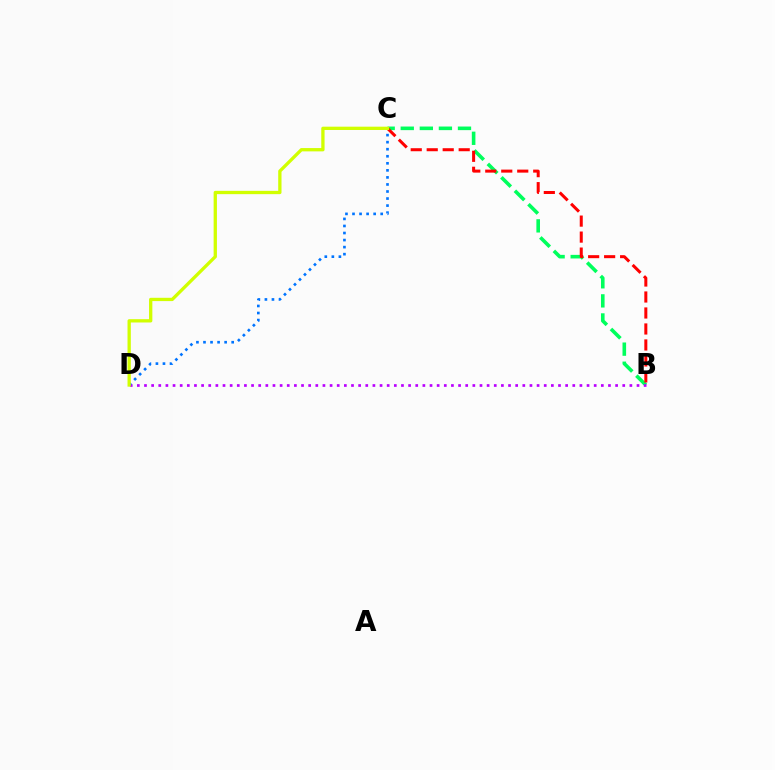{('B', 'C'): [{'color': '#00ff5c', 'line_style': 'dashed', 'thickness': 2.59}, {'color': '#ff0000', 'line_style': 'dashed', 'thickness': 2.17}], ('B', 'D'): [{'color': '#b900ff', 'line_style': 'dotted', 'thickness': 1.94}], ('C', 'D'): [{'color': '#0074ff', 'line_style': 'dotted', 'thickness': 1.92}, {'color': '#d1ff00', 'line_style': 'solid', 'thickness': 2.38}]}